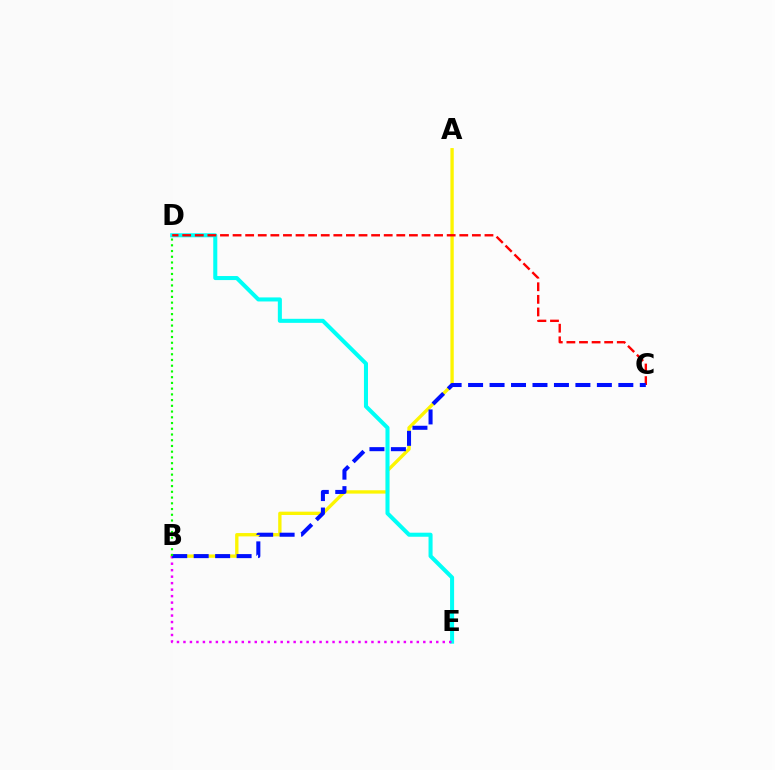{('A', 'B'): [{'color': '#fcf500', 'line_style': 'solid', 'thickness': 2.4}], ('D', 'E'): [{'color': '#00fff6', 'line_style': 'solid', 'thickness': 2.91}], ('C', 'D'): [{'color': '#ff0000', 'line_style': 'dashed', 'thickness': 1.71}], ('B', 'E'): [{'color': '#ee00ff', 'line_style': 'dotted', 'thickness': 1.76}], ('B', 'C'): [{'color': '#0010ff', 'line_style': 'dashed', 'thickness': 2.92}], ('B', 'D'): [{'color': '#08ff00', 'line_style': 'dotted', 'thickness': 1.56}]}